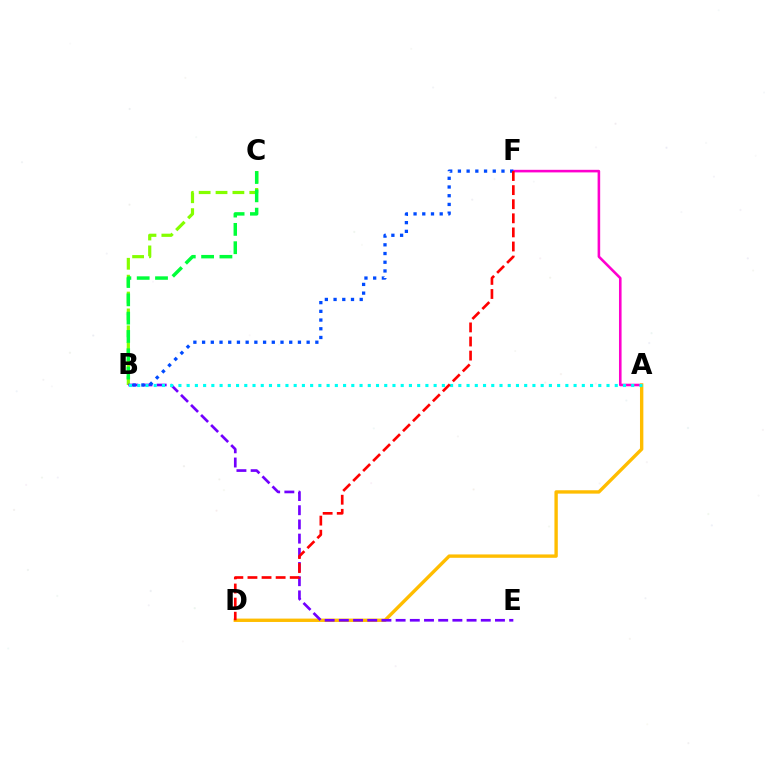{('A', 'F'): [{'color': '#ff00cf', 'line_style': 'solid', 'thickness': 1.86}], ('A', 'D'): [{'color': '#ffbd00', 'line_style': 'solid', 'thickness': 2.43}], ('B', 'C'): [{'color': '#84ff00', 'line_style': 'dashed', 'thickness': 2.29}, {'color': '#00ff39', 'line_style': 'dashed', 'thickness': 2.49}], ('B', 'E'): [{'color': '#7200ff', 'line_style': 'dashed', 'thickness': 1.93}], ('A', 'B'): [{'color': '#00fff6', 'line_style': 'dotted', 'thickness': 2.24}], ('B', 'F'): [{'color': '#004bff', 'line_style': 'dotted', 'thickness': 2.37}], ('D', 'F'): [{'color': '#ff0000', 'line_style': 'dashed', 'thickness': 1.91}]}